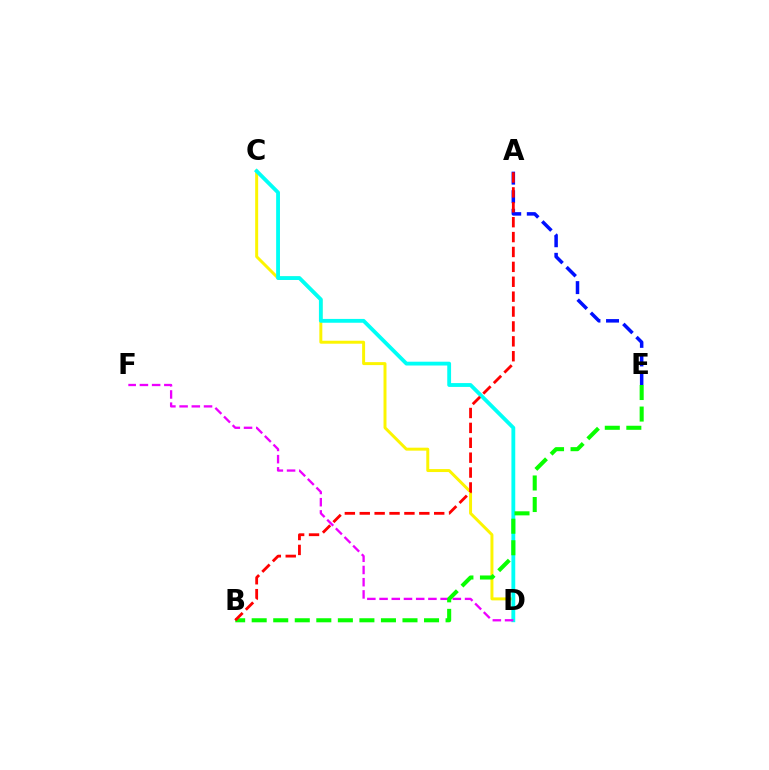{('A', 'E'): [{'color': '#0010ff', 'line_style': 'dashed', 'thickness': 2.52}], ('C', 'D'): [{'color': '#fcf500', 'line_style': 'solid', 'thickness': 2.14}, {'color': '#00fff6', 'line_style': 'solid', 'thickness': 2.75}], ('D', 'F'): [{'color': '#ee00ff', 'line_style': 'dashed', 'thickness': 1.66}], ('B', 'E'): [{'color': '#08ff00', 'line_style': 'dashed', 'thickness': 2.93}], ('A', 'B'): [{'color': '#ff0000', 'line_style': 'dashed', 'thickness': 2.02}]}